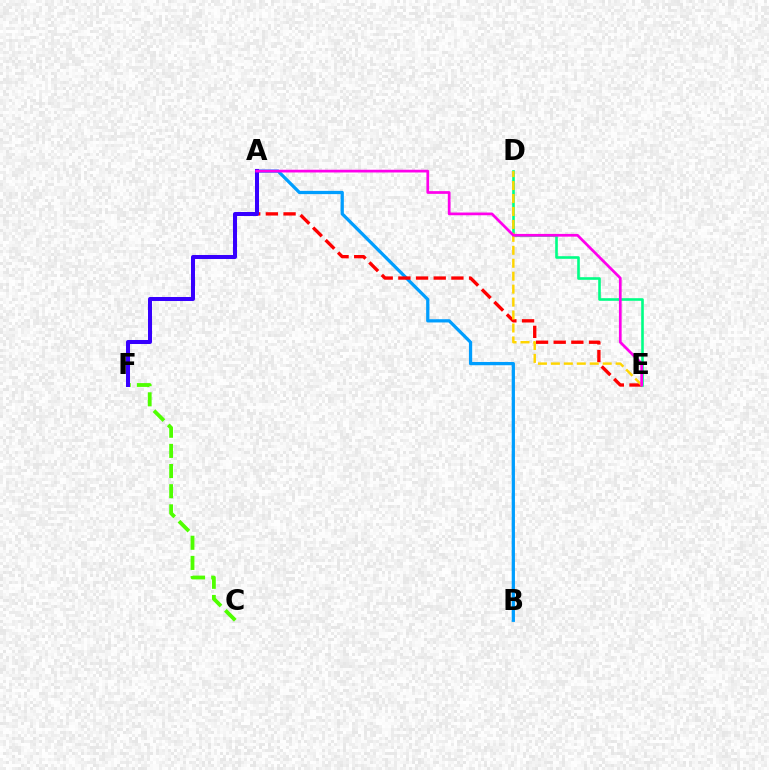{('A', 'B'): [{'color': '#009eff', 'line_style': 'solid', 'thickness': 2.34}], ('D', 'E'): [{'color': '#00ff86', 'line_style': 'solid', 'thickness': 1.88}, {'color': '#ffd500', 'line_style': 'dashed', 'thickness': 1.76}], ('A', 'E'): [{'color': '#ff0000', 'line_style': 'dashed', 'thickness': 2.4}, {'color': '#ff00ed', 'line_style': 'solid', 'thickness': 1.96}], ('C', 'F'): [{'color': '#4fff00', 'line_style': 'dashed', 'thickness': 2.74}], ('A', 'F'): [{'color': '#3700ff', 'line_style': 'solid', 'thickness': 2.89}]}